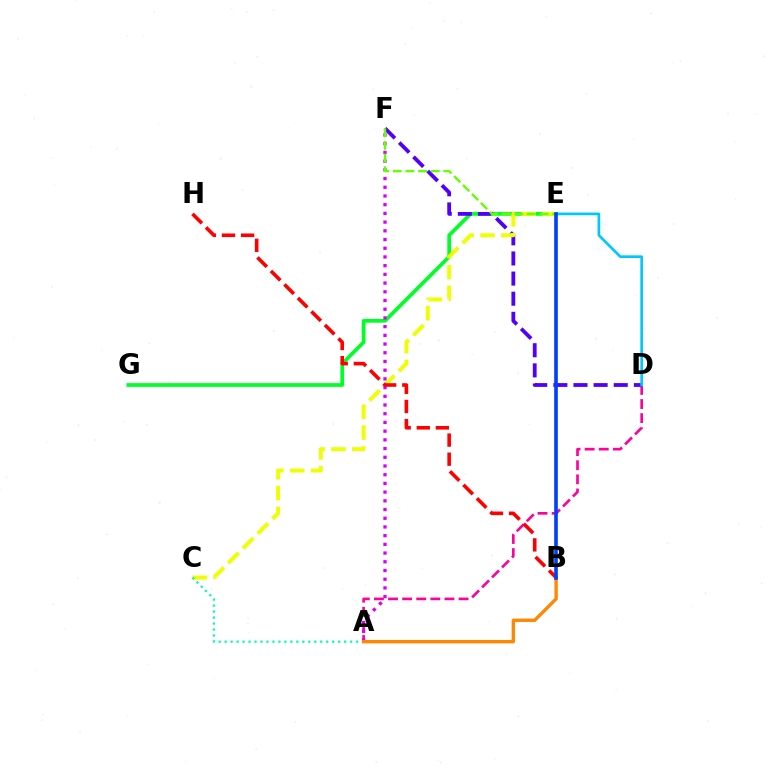{('A', 'D'): [{'color': '#ff00a0', 'line_style': 'dashed', 'thickness': 1.92}], ('E', 'G'): [{'color': '#00ff27', 'line_style': 'solid', 'thickness': 2.68}], ('D', 'F'): [{'color': '#4f00ff', 'line_style': 'dashed', 'thickness': 2.73}], ('C', 'E'): [{'color': '#eeff00', 'line_style': 'dashed', 'thickness': 2.83}], ('A', 'F'): [{'color': '#d600ff', 'line_style': 'dotted', 'thickness': 2.37}], ('D', 'E'): [{'color': '#00c7ff', 'line_style': 'solid', 'thickness': 1.92}], ('E', 'F'): [{'color': '#66ff00', 'line_style': 'dashed', 'thickness': 1.72}], ('A', 'C'): [{'color': '#00ffaf', 'line_style': 'dotted', 'thickness': 1.62}], ('B', 'H'): [{'color': '#ff0000', 'line_style': 'dashed', 'thickness': 2.59}], ('A', 'B'): [{'color': '#ff8800', 'line_style': 'solid', 'thickness': 2.42}], ('B', 'E'): [{'color': '#003fff', 'line_style': 'solid', 'thickness': 2.61}]}